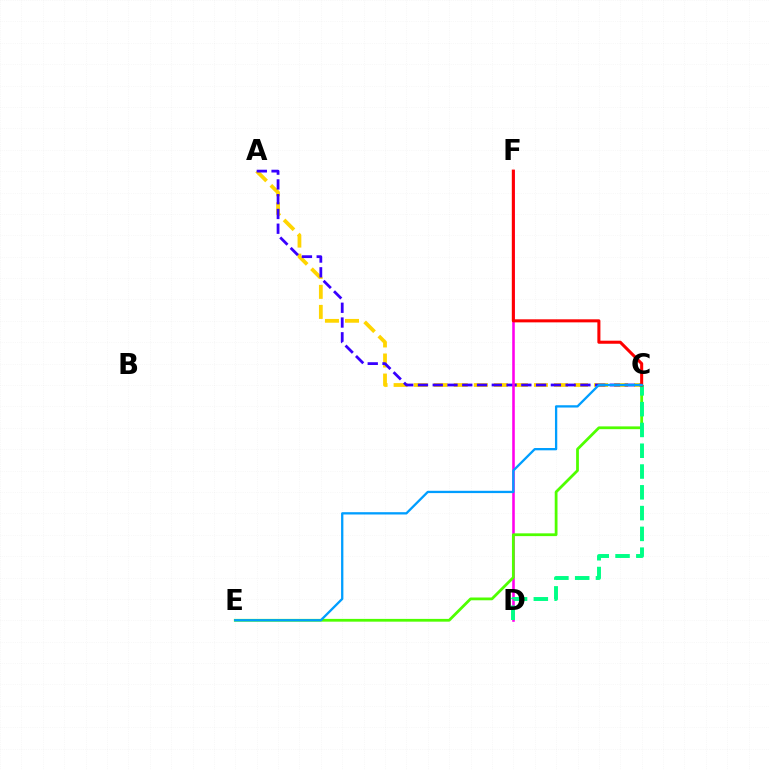{('A', 'C'): [{'color': '#ffd500', 'line_style': 'dashed', 'thickness': 2.72}, {'color': '#3700ff', 'line_style': 'dashed', 'thickness': 2.01}], ('D', 'F'): [{'color': '#ff00ed', 'line_style': 'solid', 'thickness': 1.86}], ('C', 'E'): [{'color': '#4fff00', 'line_style': 'solid', 'thickness': 2.0}, {'color': '#009eff', 'line_style': 'solid', 'thickness': 1.66}], ('C', 'D'): [{'color': '#00ff86', 'line_style': 'dashed', 'thickness': 2.82}], ('C', 'F'): [{'color': '#ff0000', 'line_style': 'solid', 'thickness': 2.2}]}